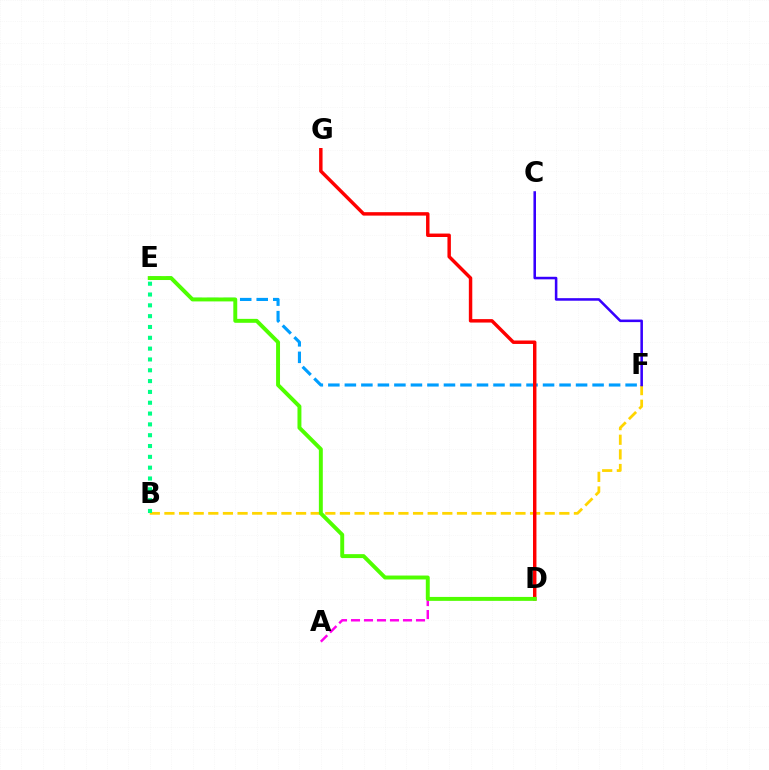{('E', 'F'): [{'color': '#009eff', 'line_style': 'dashed', 'thickness': 2.24}], ('B', 'F'): [{'color': '#ffd500', 'line_style': 'dashed', 'thickness': 1.99}], ('B', 'E'): [{'color': '#00ff86', 'line_style': 'dotted', 'thickness': 2.94}], ('A', 'D'): [{'color': '#ff00ed', 'line_style': 'dashed', 'thickness': 1.77}], ('C', 'F'): [{'color': '#3700ff', 'line_style': 'solid', 'thickness': 1.84}], ('D', 'G'): [{'color': '#ff0000', 'line_style': 'solid', 'thickness': 2.48}], ('D', 'E'): [{'color': '#4fff00', 'line_style': 'solid', 'thickness': 2.83}]}